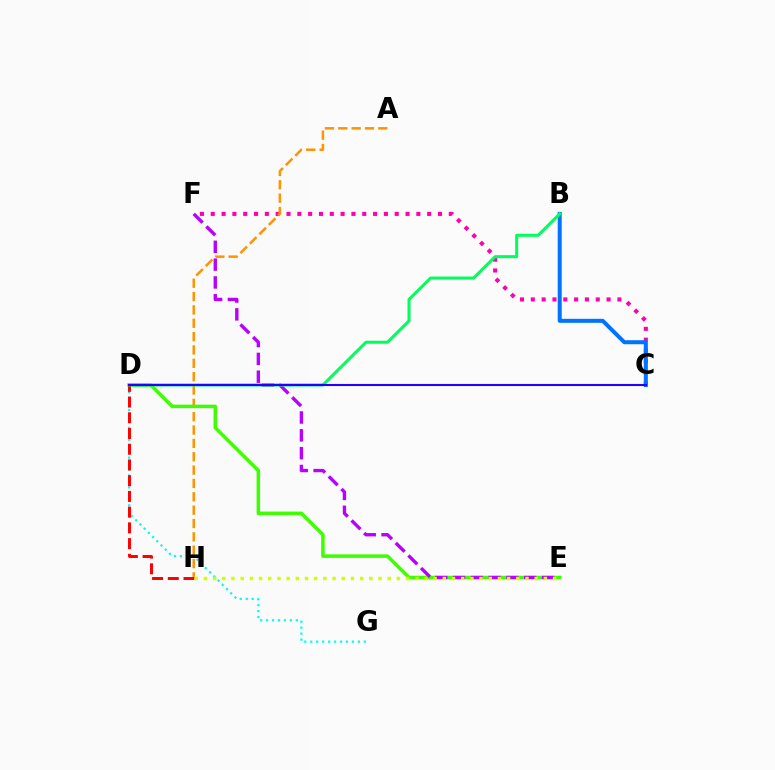{('D', 'G'): [{'color': '#00fff6', 'line_style': 'dotted', 'thickness': 1.62}], ('C', 'F'): [{'color': '#ff00ac', 'line_style': 'dotted', 'thickness': 2.94}], ('A', 'H'): [{'color': '#ff9400', 'line_style': 'dashed', 'thickness': 1.81}], ('D', 'E'): [{'color': '#3dff00', 'line_style': 'solid', 'thickness': 2.52}], ('B', 'C'): [{'color': '#0074ff', 'line_style': 'solid', 'thickness': 2.89}], ('D', 'H'): [{'color': '#ff0000', 'line_style': 'dashed', 'thickness': 2.14}], ('E', 'F'): [{'color': '#b900ff', 'line_style': 'dashed', 'thickness': 2.42}], ('E', 'H'): [{'color': '#d1ff00', 'line_style': 'dotted', 'thickness': 2.5}], ('B', 'D'): [{'color': '#00ff5c', 'line_style': 'solid', 'thickness': 2.18}], ('C', 'D'): [{'color': '#2500ff', 'line_style': 'solid', 'thickness': 1.51}]}